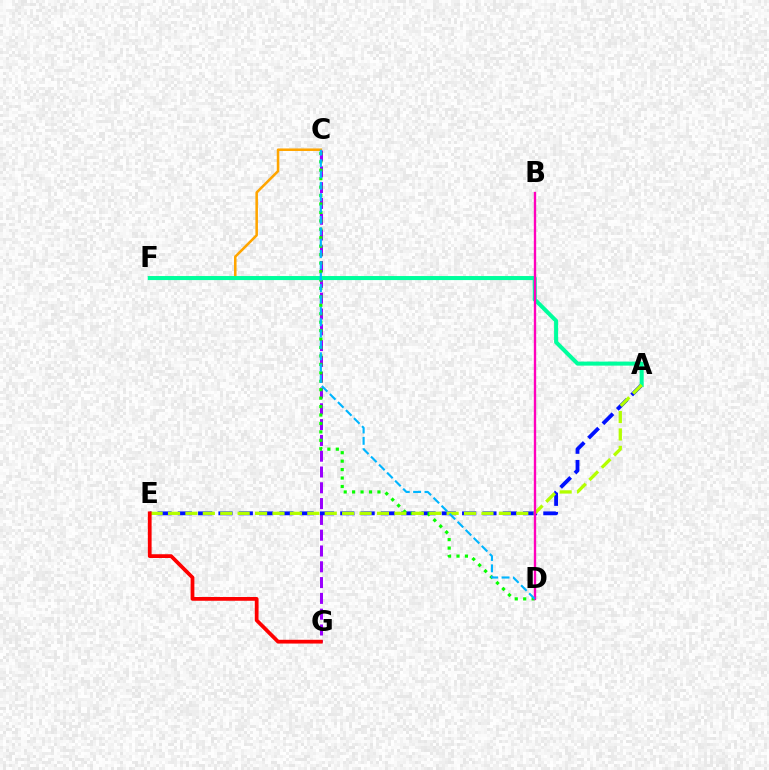{('C', 'G'): [{'color': '#9b00ff', 'line_style': 'dashed', 'thickness': 2.15}], ('C', 'F'): [{'color': '#ffa500', 'line_style': 'solid', 'thickness': 1.84}], ('A', 'E'): [{'color': '#0010ff', 'line_style': 'dashed', 'thickness': 2.76}, {'color': '#b3ff00', 'line_style': 'dashed', 'thickness': 2.37}], ('C', 'D'): [{'color': '#08ff00', 'line_style': 'dotted', 'thickness': 2.29}, {'color': '#00b5ff', 'line_style': 'dashed', 'thickness': 1.54}], ('A', 'F'): [{'color': '#00ff9d', 'line_style': 'solid', 'thickness': 2.91}], ('E', 'G'): [{'color': '#ff0000', 'line_style': 'solid', 'thickness': 2.71}], ('B', 'D'): [{'color': '#ff00bd', 'line_style': 'solid', 'thickness': 1.7}]}